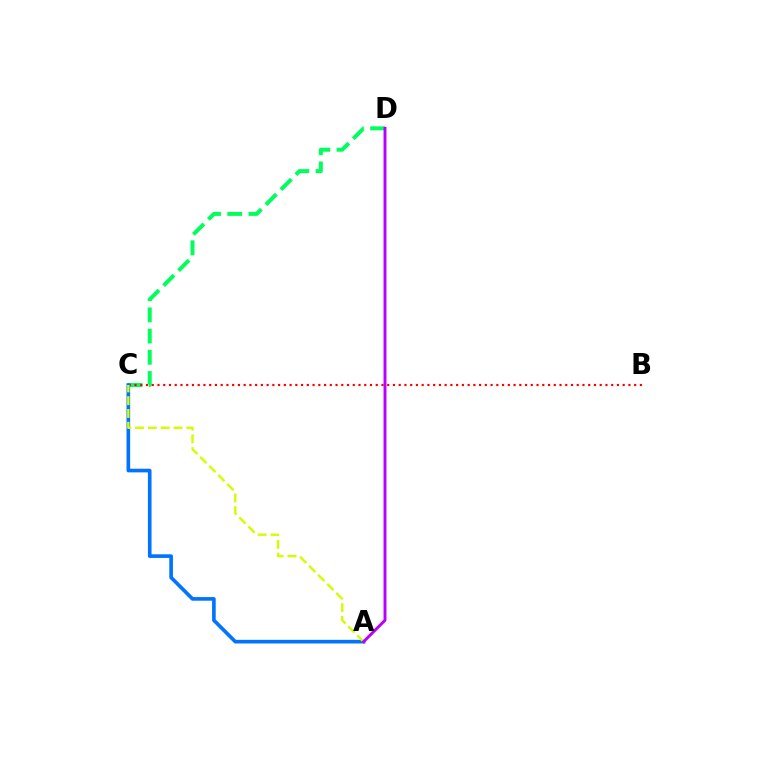{('C', 'D'): [{'color': '#00ff5c', 'line_style': 'dashed', 'thickness': 2.88}], ('B', 'C'): [{'color': '#ff0000', 'line_style': 'dotted', 'thickness': 1.56}], ('A', 'C'): [{'color': '#0074ff', 'line_style': 'solid', 'thickness': 2.62}, {'color': '#d1ff00', 'line_style': 'dashed', 'thickness': 1.74}], ('A', 'D'): [{'color': '#b900ff', 'line_style': 'solid', 'thickness': 2.11}]}